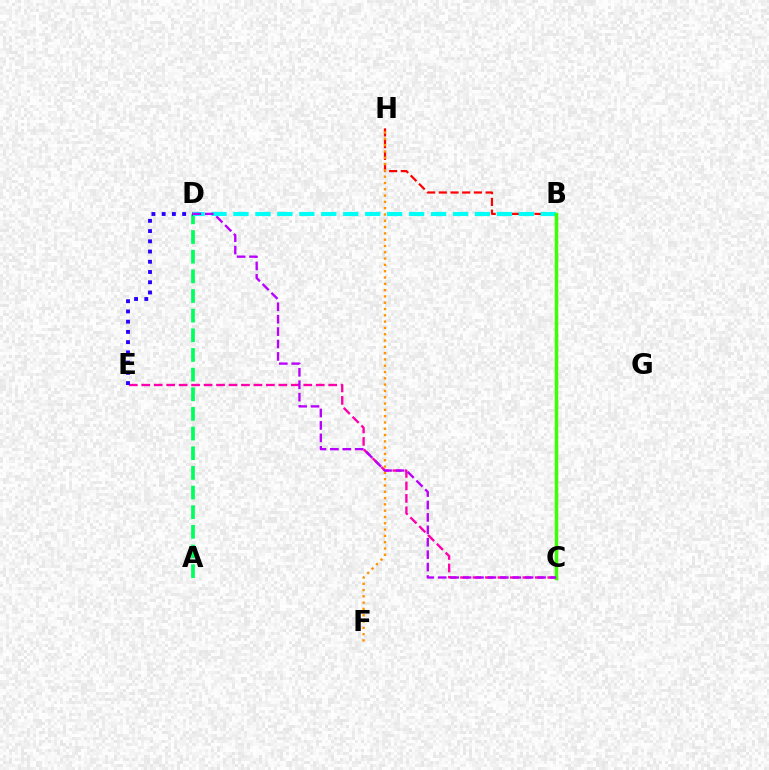{('A', 'D'): [{'color': '#00ff5c', 'line_style': 'dashed', 'thickness': 2.67}], ('B', 'C'): [{'color': '#0074ff', 'line_style': 'solid', 'thickness': 2.18}, {'color': '#d1ff00', 'line_style': 'solid', 'thickness': 2.21}, {'color': '#3dff00', 'line_style': 'solid', 'thickness': 2.48}], ('B', 'H'): [{'color': '#ff0000', 'line_style': 'dashed', 'thickness': 1.59}], ('B', 'D'): [{'color': '#00fff6', 'line_style': 'dashed', 'thickness': 2.98}], ('F', 'H'): [{'color': '#ff9400', 'line_style': 'dotted', 'thickness': 1.71}], ('C', 'E'): [{'color': '#ff00ac', 'line_style': 'dashed', 'thickness': 1.69}], ('D', 'E'): [{'color': '#2500ff', 'line_style': 'dotted', 'thickness': 2.78}], ('C', 'D'): [{'color': '#b900ff', 'line_style': 'dashed', 'thickness': 1.69}]}